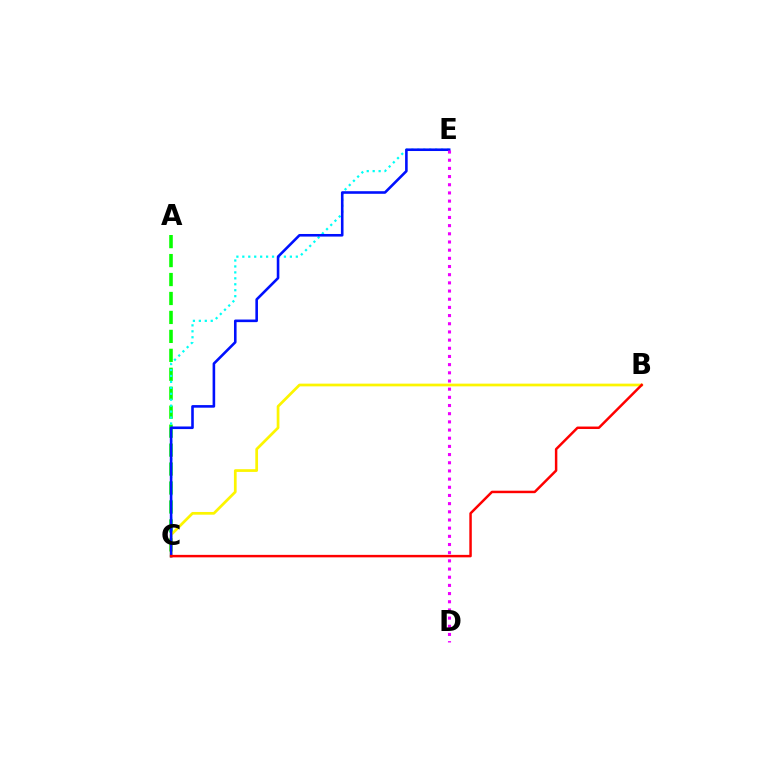{('A', 'C'): [{'color': '#08ff00', 'line_style': 'dashed', 'thickness': 2.57}], ('C', 'E'): [{'color': '#00fff6', 'line_style': 'dotted', 'thickness': 1.62}, {'color': '#0010ff', 'line_style': 'solid', 'thickness': 1.87}], ('B', 'C'): [{'color': '#fcf500', 'line_style': 'solid', 'thickness': 1.96}, {'color': '#ff0000', 'line_style': 'solid', 'thickness': 1.78}], ('D', 'E'): [{'color': '#ee00ff', 'line_style': 'dotted', 'thickness': 2.22}]}